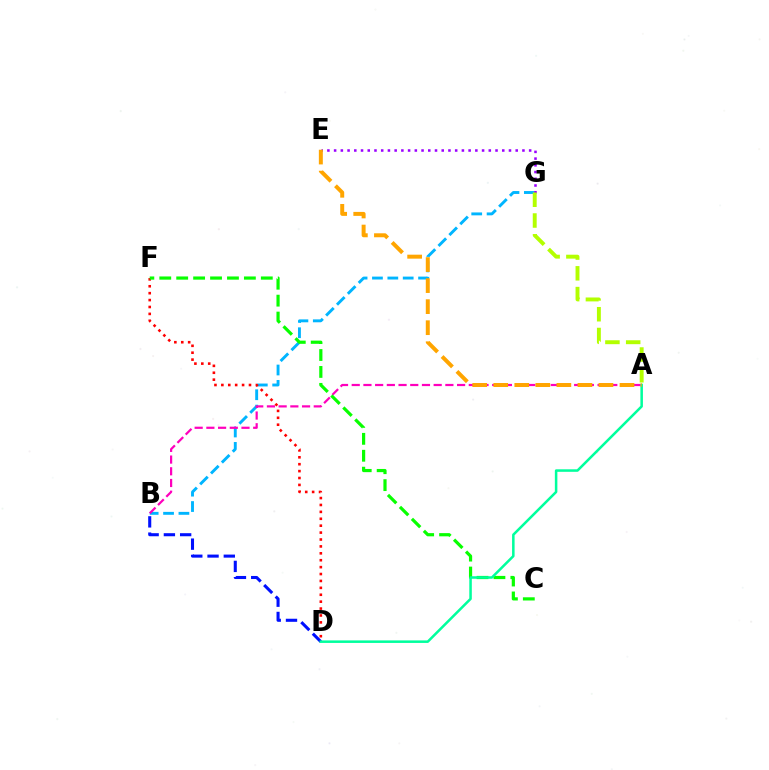{('B', 'D'): [{'color': '#0010ff', 'line_style': 'dashed', 'thickness': 2.21}], ('B', 'G'): [{'color': '#00b5ff', 'line_style': 'dashed', 'thickness': 2.09}], ('A', 'B'): [{'color': '#ff00bd', 'line_style': 'dashed', 'thickness': 1.59}], ('D', 'F'): [{'color': '#ff0000', 'line_style': 'dotted', 'thickness': 1.88}], ('C', 'F'): [{'color': '#08ff00', 'line_style': 'dashed', 'thickness': 2.3}], ('A', 'D'): [{'color': '#00ff9d', 'line_style': 'solid', 'thickness': 1.82}], ('E', 'G'): [{'color': '#9b00ff', 'line_style': 'dotted', 'thickness': 1.83}], ('A', 'E'): [{'color': '#ffa500', 'line_style': 'dashed', 'thickness': 2.86}], ('A', 'G'): [{'color': '#b3ff00', 'line_style': 'dashed', 'thickness': 2.82}]}